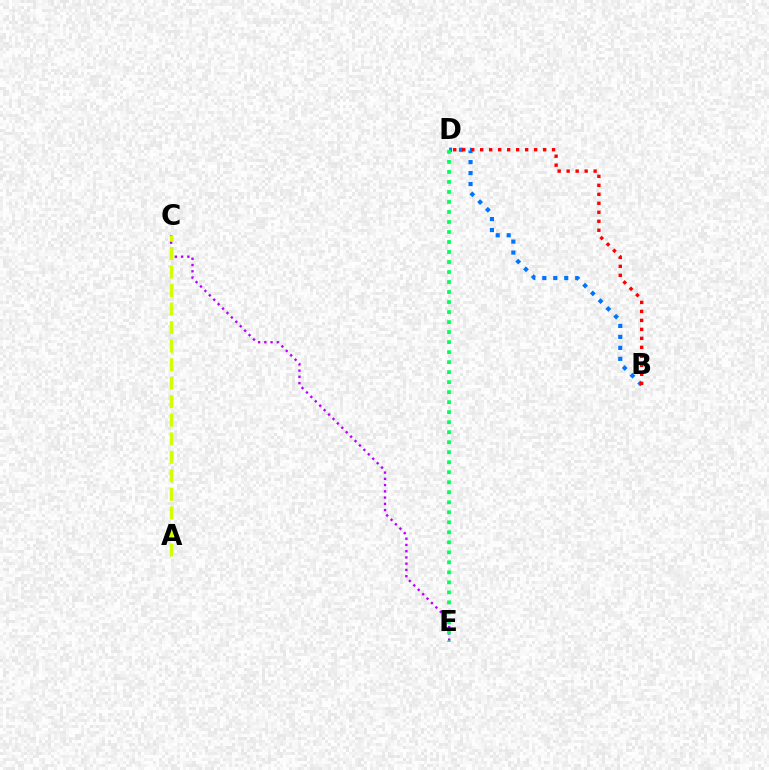{('B', 'D'): [{'color': '#0074ff', 'line_style': 'dotted', 'thickness': 2.98}, {'color': '#ff0000', 'line_style': 'dotted', 'thickness': 2.44}], ('C', 'E'): [{'color': '#b900ff', 'line_style': 'dotted', 'thickness': 1.7}], ('A', 'C'): [{'color': '#d1ff00', 'line_style': 'dashed', 'thickness': 2.52}], ('D', 'E'): [{'color': '#00ff5c', 'line_style': 'dotted', 'thickness': 2.72}]}